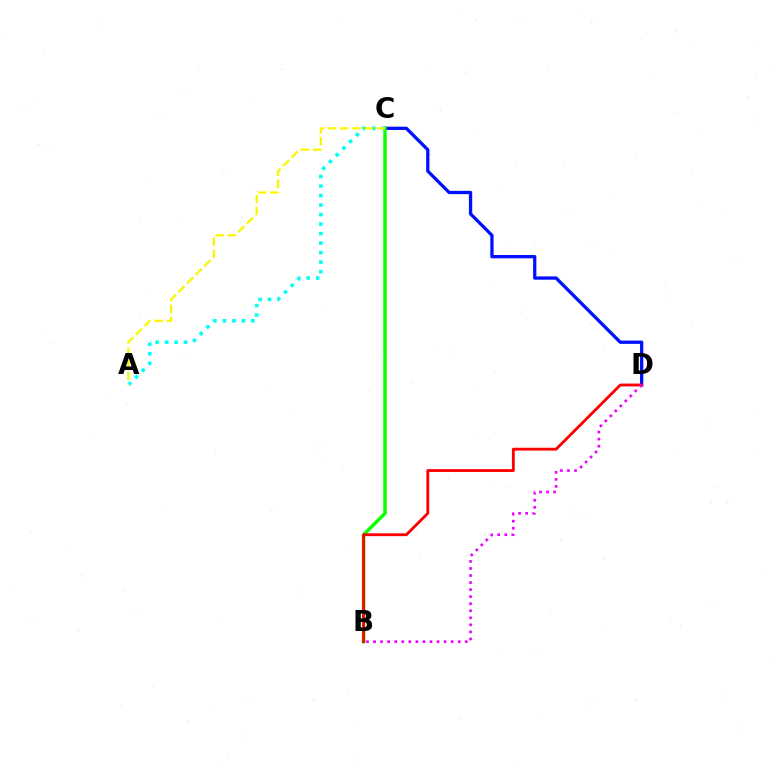{('C', 'D'): [{'color': '#0010ff', 'line_style': 'solid', 'thickness': 2.36}], ('B', 'C'): [{'color': '#08ff00', 'line_style': 'solid', 'thickness': 2.48}], ('B', 'D'): [{'color': '#ff0000', 'line_style': 'solid', 'thickness': 2.04}, {'color': '#ee00ff', 'line_style': 'dotted', 'thickness': 1.92}], ('A', 'C'): [{'color': '#00fff6', 'line_style': 'dotted', 'thickness': 2.58}, {'color': '#fcf500', 'line_style': 'dashed', 'thickness': 1.65}]}